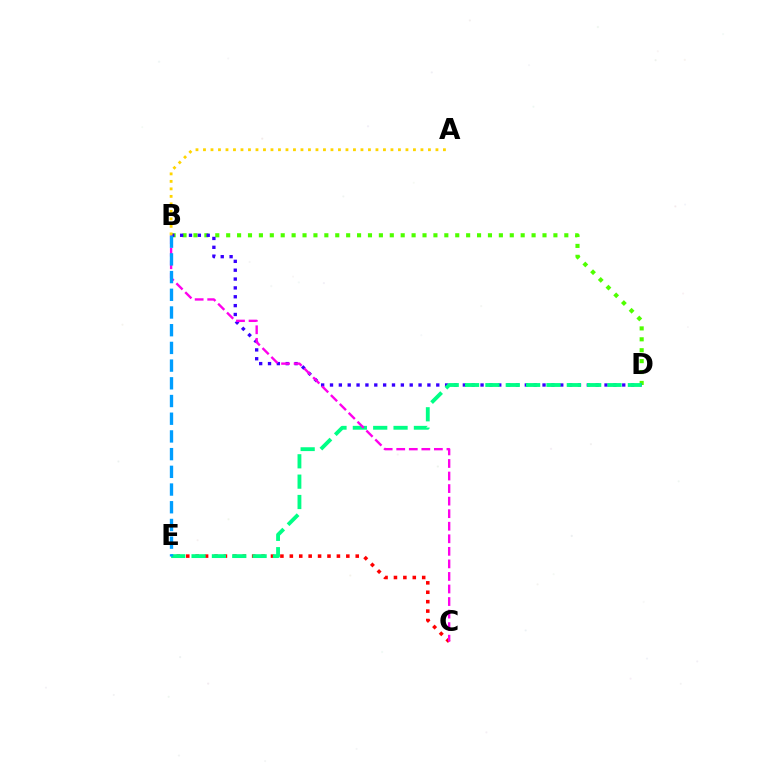{('B', 'D'): [{'color': '#4fff00', 'line_style': 'dotted', 'thickness': 2.96}, {'color': '#3700ff', 'line_style': 'dotted', 'thickness': 2.41}], ('C', 'E'): [{'color': '#ff0000', 'line_style': 'dotted', 'thickness': 2.56}], ('D', 'E'): [{'color': '#00ff86', 'line_style': 'dashed', 'thickness': 2.76}], ('B', 'C'): [{'color': '#ff00ed', 'line_style': 'dashed', 'thickness': 1.7}], ('B', 'E'): [{'color': '#009eff', 'line_style': 'dashed', 'thickness': 2.41}], ('A', 'B'): [{'color': '#ffd500', 'line_style': 'dotted', 'thickness': 2.04}]}